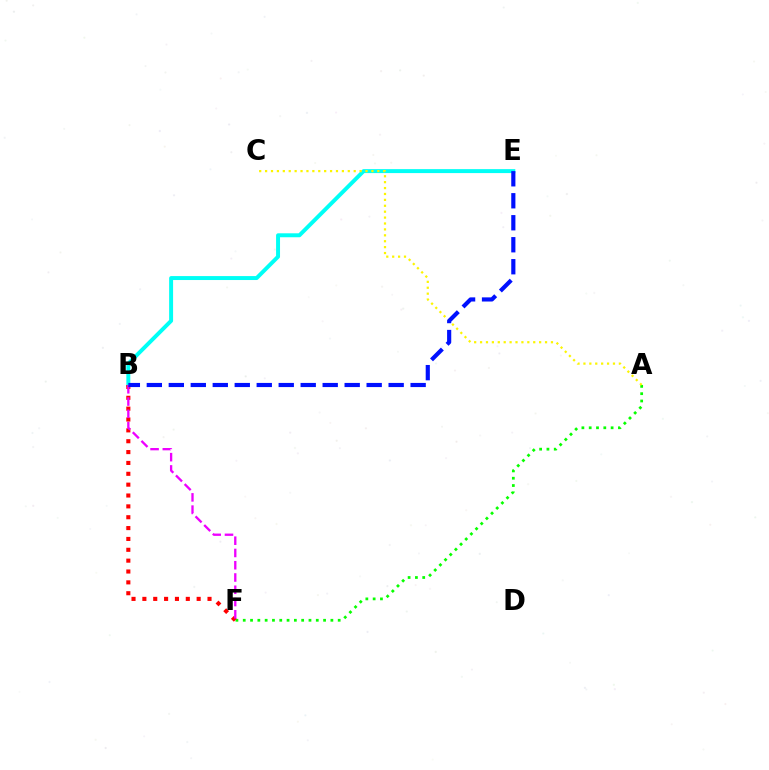{('A', 'F'): [{'color': '#08ff00', 'line_style': 'dotted', 'thickness': 1.98}], ('B', 'E'): [{'color': '#00fff6', 'line_style': 'solid', 'thickness': 2.85}, {'color': '#0010ff', 'line_style': 'dashed', 'thickness': 2.99}], ('B', 'F'): [{'color': '#ff0000', 'line_style': 'dotted', 'thickness': 2.95}, {'color': '#ee00ff', 'line_style': 'dashed', 'thickness': 1.67}], ('A', 'C'): [{'color': '#fcf500', 'line_style': 'dotted', 'thickness': 1.6}]}